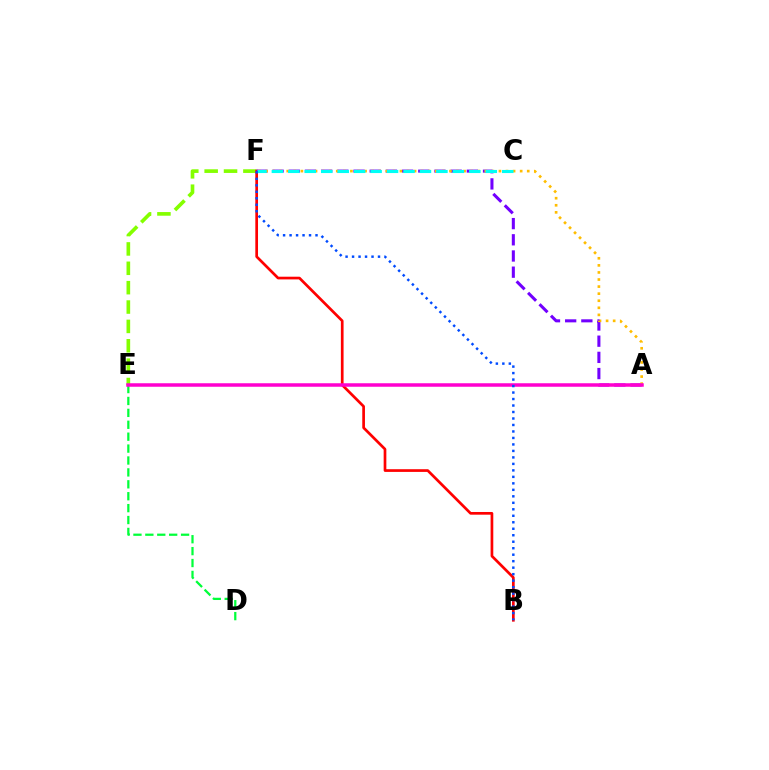{('E', 'F'): [{'color': '#84ff00', 'line_style': 'dashed', 'thickness': 2.63}], ('B', 'F'): [{'color': '#ff0000', 'line_style': 'solid', 'thickness': 1.94}, {'color': '#004bff', 'line_style': 'dotted', 'thickness': 1.76}], ('A', 'F'): [{'color': '#7200ff', 'line_style': 'dashed', 'thickness': 2.2}, {'color': '#ffbd00', 'line_style': 'dotted', 'thickness': 1.92}], ('D', 'E'): [{'color': '#00ff39', 'line_style': 'dashed', 'thickness': 1.62}], ('C', 'F'): [{'color': '#00fff6', 'line_style': 'dashed', 'thickness': 2.24}], ('A', 'E'): [{'color': '#ff00cf', 'line_style': 'solid', 'thickness': 2.52}]}